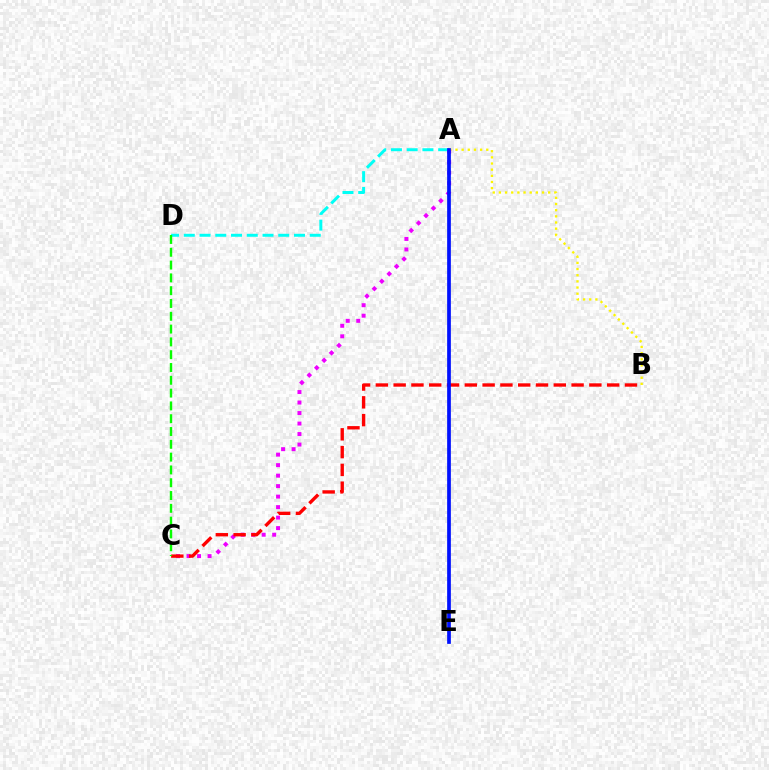{('A', 'D'): [{'color': '#00fff6', 'line_style': 'dashed', 'thickness': 2.14}], ('A', 'B'): [{'color': '#fcf500', 'line_style': 'dotted', 'thickness': 1.67}], ('A', 'C'): [{'color': '#ee00ff', 'line_style': 'dotted', 'thickness': 2.85}], ('B', 'C'): [{'color': '#ff0000', 'line_style': 'dashed', 'thickness': 2.42}], ('C', 'D'): [{'color': '#08ff00', 'line_style': 'dashed', 'thickness': 1.74}], ('A', 'E'): [{'color': '#0010ff', 'line_style': 'solid', 'thickness': 2.67}]}